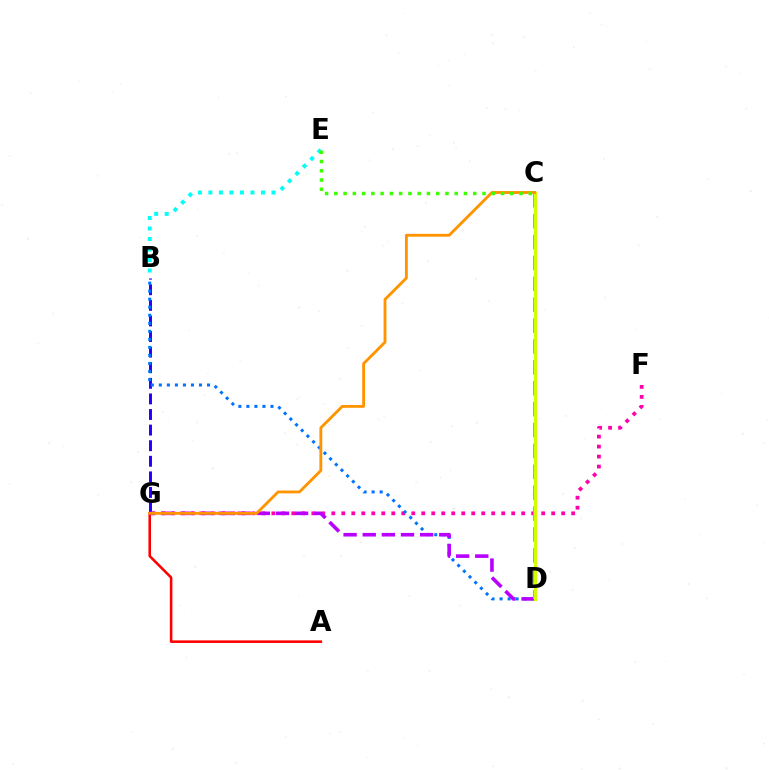{('F', 'G'): [{'color': '#ff00ac', 'line_style': 'dotted', 'thickness': 2.72}], ('A', 'G'): [{'color': '#ff0000', 'line_style': 'solid', 'thickness': 1.85}], ('B', 'G'): [{'color': '#2500ff', 'line_style': 'dashed', 'thickness': 2.12}], ('B', 'D'): [{'color': '#0074ff', 'line_style': 'dotted', 'thickness': 2.18}], ('D', 'G'): [{'color': '#b900ff', 'line_style': 'dashed', 'thickness': 2.6}], ('B', 'E'): [{'color': '#00fff6', 'line_style': 'dotted', 'thickness': 2.86}], ('C', 'D'): [{'color': '#00ff5c', 'line_style': 'dashed', 'thickness': 2.84}, {'color': '#d1ff00', 'line_style': 'solid', 'thickness': 2.34}], ('C', 'G'): [{'color': '#ff9400', 'line_style': 'solid', 'thickness': 2.05}], ('C', 'E'): [{'color': '#3dff00', 'line_style': 'dotted', 'thickness': 2.52}]}